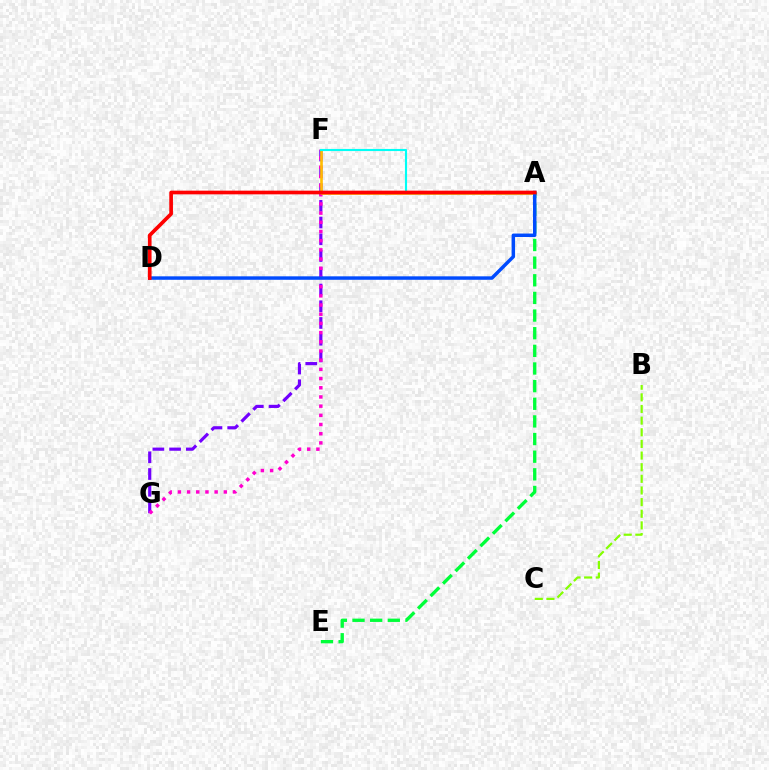{('F', 'G'): [{'color': '#7200ff', 'line_style': 'dashed', 'thickness': 2.27}, {'color': '#ff00cf', 'line_style': 'dotted', 'thickness': 2.5}], ('B', 'C'): [{'color': '#84ff00', 'line_style': 'dashed', 'thickness': 1.58}], ('A', 'F'): [{'color': '#ffbd00', 'line_style': 'solid', 'thickness': 1.91}, {'color': '#00fff6', 'line_style': 'solid', 'thickness': 1.53}], ('A', 'E'): [{'color': '#00ff39', 'line_style': 'dashed', 'thickness': 2.4}], ('A', 'D'): [{'color': '#004bff', 'line_style': 'solid', 'thickness': 2.49}, {'color': '#ff0000', 'line_style': 'solid', 'thickness': 2.65}]}